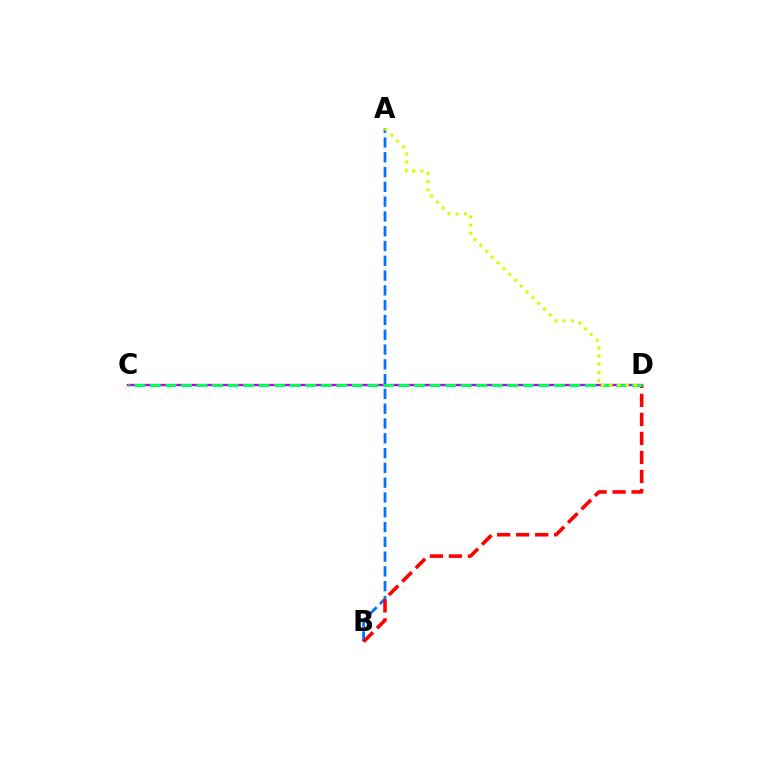{('A', 'B'): [{'color': '#0074ff', 'line_style': 'dashed', 'thickness': 2.01}], ('C', 'D'): [{'color': '#b900ff', 'line_style': 'solid', 'thickness': 1.66}, {'color': '#00ff5c', 'line_style': 'dashed', 'thickness': 2.11}], ('B', 'D'): [{'color': '#ff0000', 'line_style': 'dashed', 'thickness': 2.58}], ('A', 'D'): [{'color': '#d1ff00', 'line_style': 'dotted', 'thickness': 2.23}]}